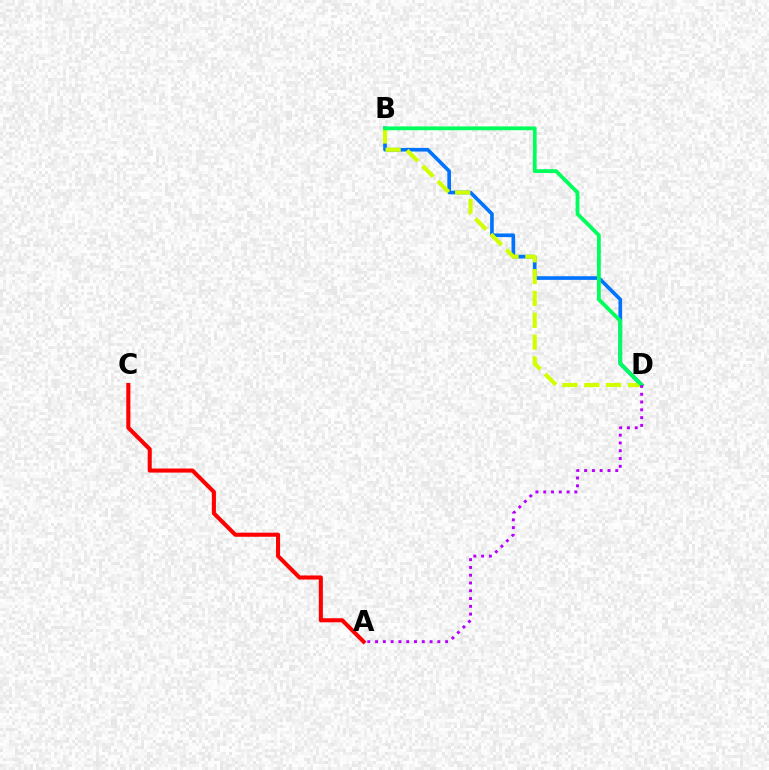{('A', 'C'): [{'color': '#ff0000', 'line_style': 'solid', 'thickness': 2.93}], ('B', 'D'): [{'color': '#0074ff', 'line_style': 'solid', 'thickness': 2.63}, {'color': '#d1ff00', 'line_style': 'dashed', 'thickness': 2.97}, {'color': '#00ff5c', 'line_style': 'solid', 'thickness': 2.73}], ('A', 'D'): [{'color': '#b900ff', 'line_style': 'dotted', 'thickness': 2.12}]}